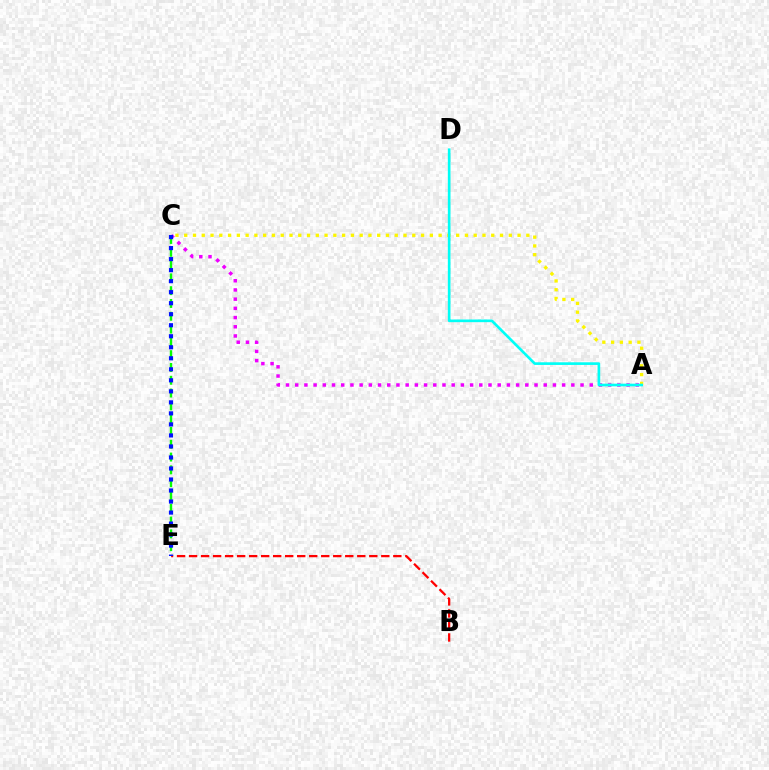{('A', 'C'): [{'color': '#ee00ff', 'line_style': 'dotted', 'thickness': 2.5}, {'color': '#fcf500', 'line_style': 'dotted', 'thickness': 2.38}], ('B', 'E'): [{'color': '#ff0000', 'line_style': 'dashed', 'thickness': 1.63}], ('C', 'E'): [{'color': '#08ff00', 'line_style': 'dashed', 'thickness': 1.74}, {'color': '#0010ff', 'line_style': 'dotted', 'thickness': 2.99}], ('A', 'D'): [{'color': '#00fff6', 'line_style': 'solid', 'thickness': 1.92}]}